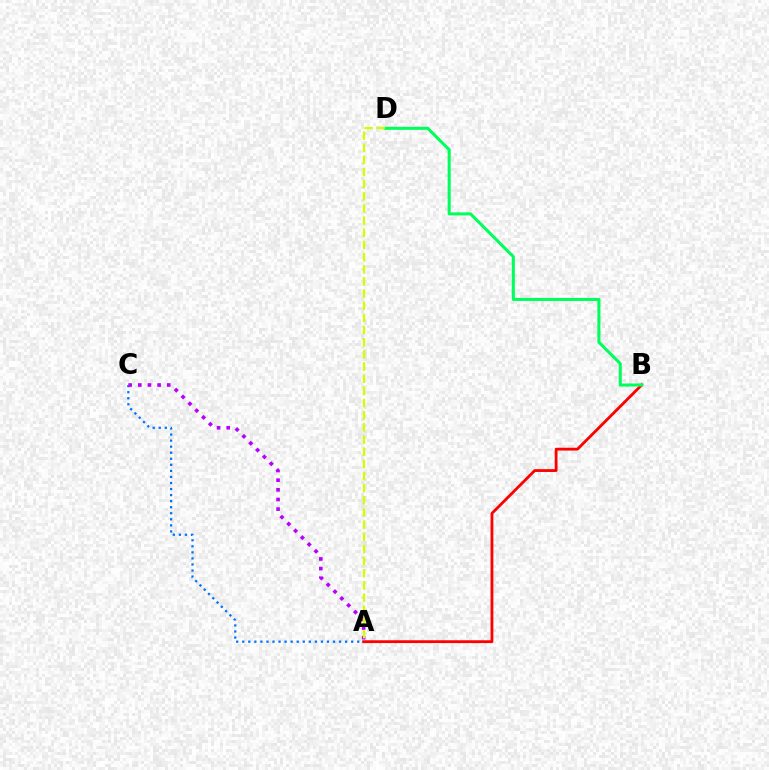{('A', 'B'): [{'color': '#ff0000', 'line_style': 'solid', 'thickness': 2.02}], ('A', 'C'): [{'color': '#0074ff', 'line_style': 'dotted', 'thickness': 1.64}, {'color': '#b900ff', 'line_style': 'dotted', 'thickness': 2.62}], ('B', 'D'): [{'color': '#00ff5c', 'line_style': 'solid', 'thickness': 2.2}], ('A', 'D'): [{'color': '#d1ff00', 'line_style': 'dashed', 'thickness': 1.65}]}